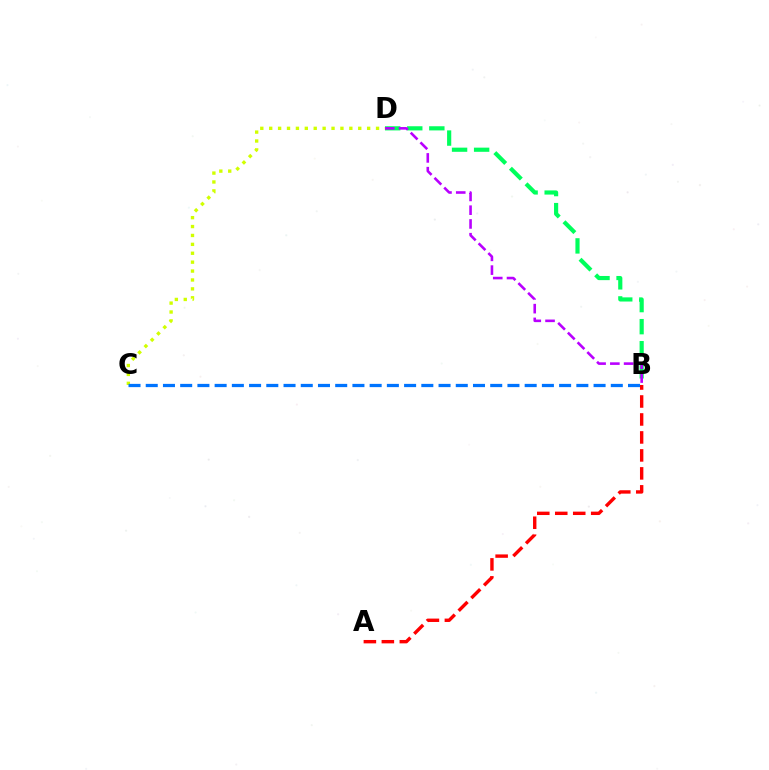{('A', 'B'): [{'color': '#ff0000', 'line_style': 'dashed', 'thickness': 2.44}], ('B', 'D'): [{'color': '#00ff5c', 'line_style': 'dashed', 'thickness': 3.0}, {'color': '#b900ff', 'line_style': 'dashed', 'thickness': 1.87}], ('C', 'D'): [{'color': '#d1ff00', 'line_style': 'dotted', 'thickness': 2.42}], ('B', 'C'): [{'color': '#0074ff', 'line_style': 'dashed', 'thickness': 2.34}]}